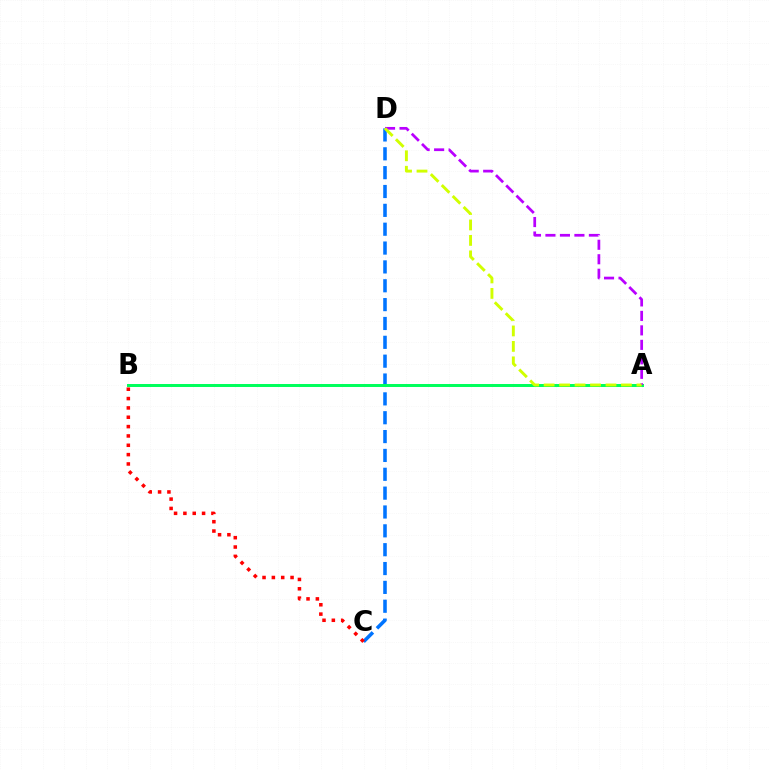{('C', 'D'): [{'color': '#0074ff', 'line_style': 'dashed', 'thickness': 2.56}], ('A', 'B'): [{'color': '#00ff5c', 'line_style': 'solid', 'thickness': 2.15}], ('B', 'C'): [{'color': '#ff0000', 'line_style': 'dotted', 'thickness': 2.54}], ('A', 'D'): [{'color': '#b900ff', 'line_style': 'dashed', 'thickness': 1.97}, {'color': '#d1ff00', 'line_style': 'dashed', 'thickness': 2.1}]}